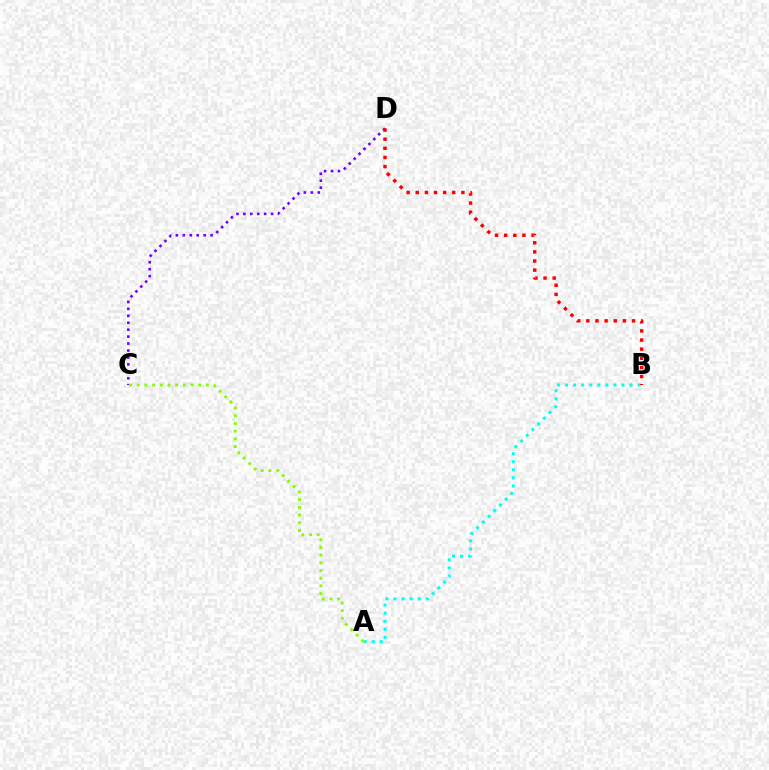{('C', 'D'): [{'color': '#7200ff', 'line_style': 'dotted', 'thickness': 1.88}], ('A', 'B'): [{'color': '#00fff6', 'line_style': 'dotted', 'thickness': 2.19}], ('B', 'D'): [{'color': '#ff0000', 'line_style': 'dotted', 'thickness': 2.48}], ('A', 'C'): [{'color': '#84ff00', 'line_style': 'dotted', 'thickness': 2.09}]}